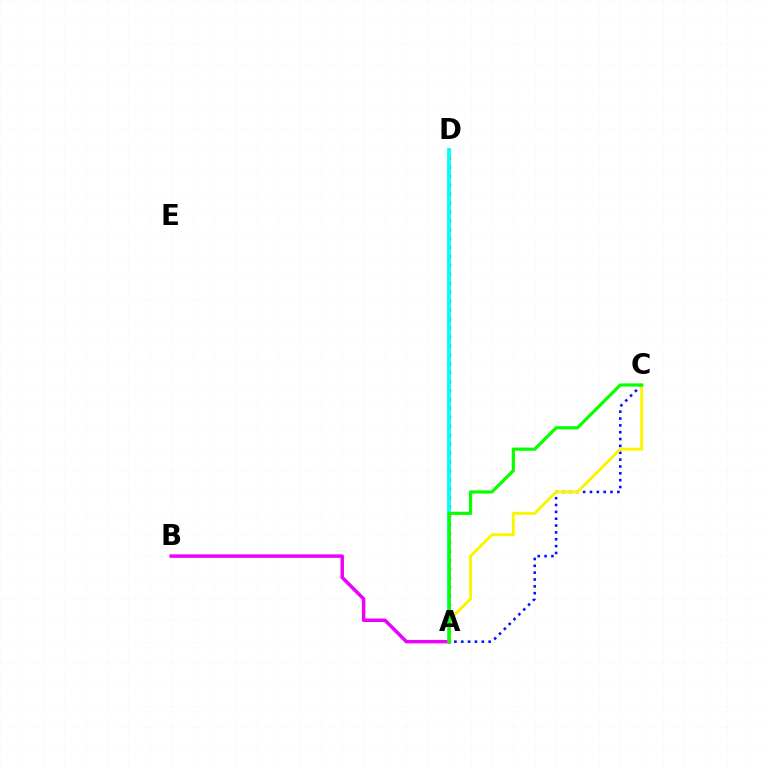{('A', 'D'): [{'color': '#ff0000', 'line_style': 'dotted', 'thickness': 2.43}, {'color': '#00fff6', 'line_style': 'solid', 'thickness': 2.74}], ('A', 'B'): [{'color': '#ee00ff', 'line_style': 'solid', 'thickness': 2.5}], ('A', 'C'): [{'color': '#0010ff', 'line_style': 'dotted', 'thickness': 1.86}, {'color': '#fcf500', 'line_style': 'solid', 'thickness': 2.11}, {'color': '#08ff00', 'line_style': 'solid', 'thickness': 2.3}]}